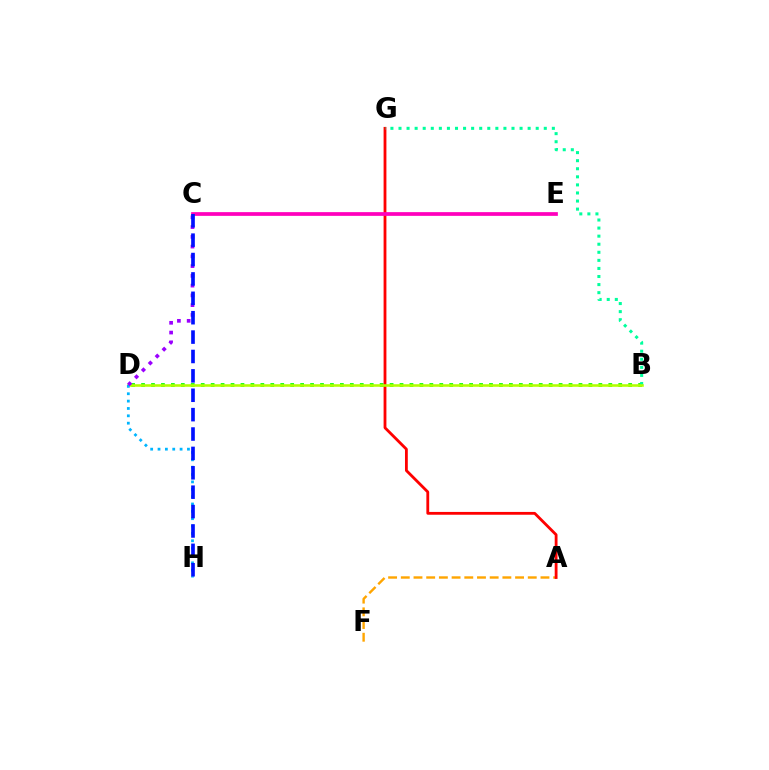{('B', 'D'): [{'color': '#08ff00', 'line_style': 'dotted', 'thickness': 2.7}, {'color': '#b3ff00', 'line_style': 'solid', 'thickness': 1.86}], ('A', 'F'): [{'color': '#ffa500', 'line_style': 'dashed', 'thickness': 1.72}], ('A', 'G'): [{'color': '#ff0000', 'line_style': 'solid', 'thickness': 2.02}], ('C', 'E'): [{'color': '#ff00bd', 'line_style': 'solid', 'thickness': 2.68}], ('B', 'G'): [{'color': '#00ff9d', 'line_style': 'dotted', 'thickness': 2.19}], ('D', 'H'): [{'color': '#00b5ff', 'line_style': 'dotted', 'thickness': 2.0}], ('C', 'D'): [{'color': '#9b00ff', 'line_style': 'dotted', 'thickness': 2.65}], ('C', 'H'): [{'color': '#0010ff', 'line_style': 'dashed', 'thickness': 2.63}]}